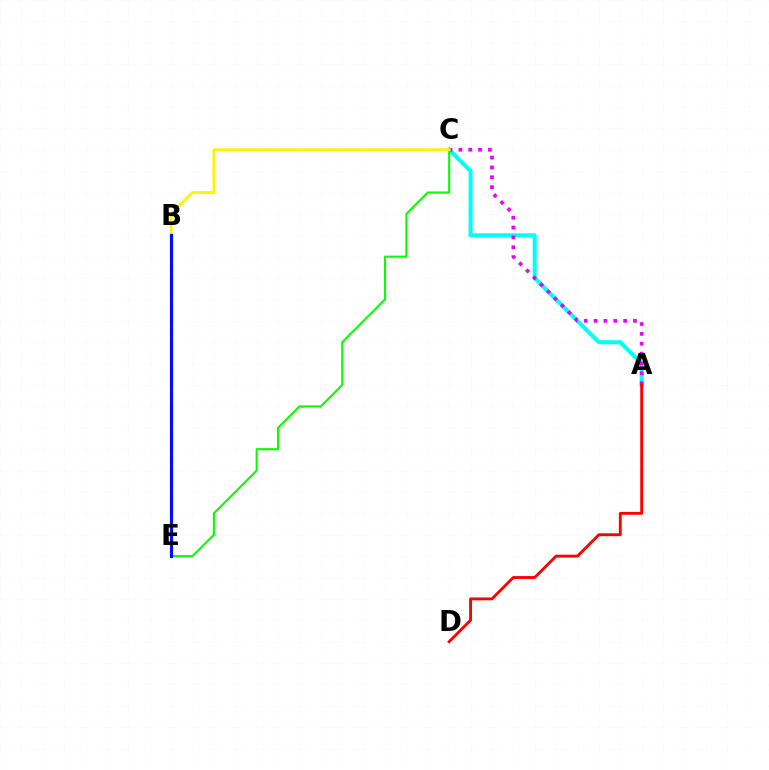{('A', 'C'): [{'color': '#00fff6', 'line_style': 'solid', 'thickness': 2.9}, {'color': '#ee00ff', 'line_style': 'dotted', 'thickness': 2.68}], ('A', 'D'): [{'color': '#ff0000', 'line_style': 'solid', 'thickness': 2.06}], ('C', 'E'): [{'color': '#08ff00', 'line_style': 'solid', 'thickness': 1.52}], ('B', 'C'): [{'color': '#fcf500', 'line_style': 'solid', 'thickness': 2.02}], ('B', 'E'): [{'color': '#0010ff', 'line_style': 'solid', 'thickness': 2.28}]}